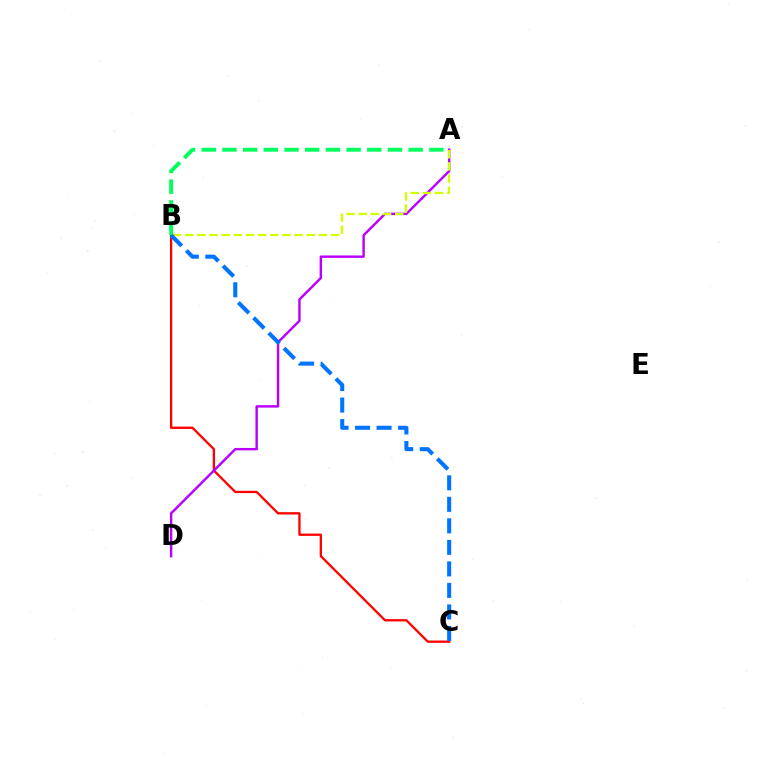{('B', 'C'): [{'color': '#ff0000', 'line_style': 'solid', 'thickness': 1.66}, {'color': '#0074ff', 'line_style': 'dashed', 'thickness': 2.92}], ('A', 'D'): [{'color': '#b900ff', 'line_style': 'solid', 'thickness': 1.74}], ('A', 'B'): [{'color': '#00ff5c', 'line_style': 'dashed', 'thickness': 2.81}, {'color': '#d1ff00', 'line_style': 'dashed', 'thickness': 1.65}]}